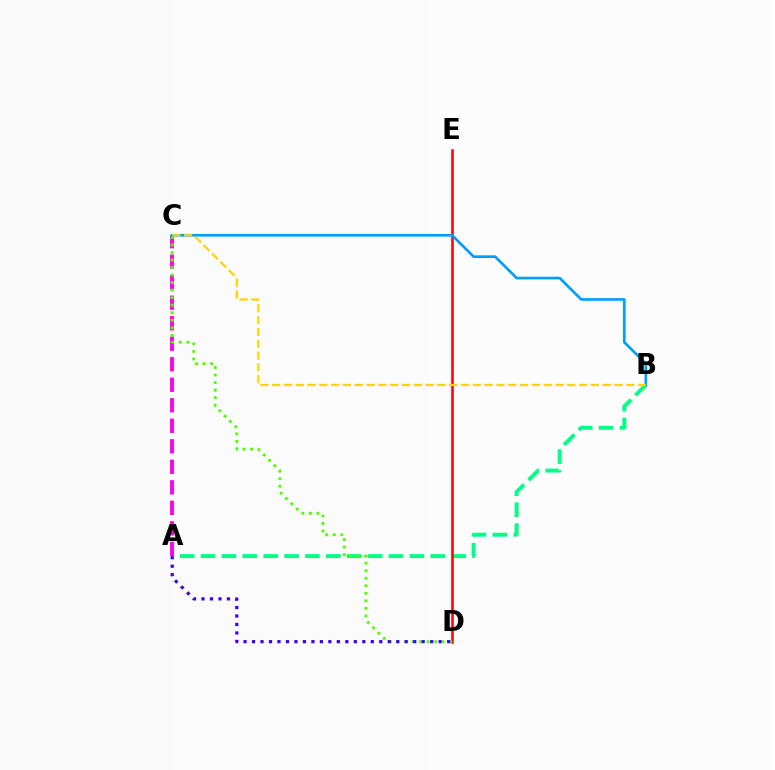{('A', 'B'): [{'color': '#00ff86', 'line_style': 'dashed', 'thickness': 2.84}], ('A', 'C'): [{'color': '#ff00ed', 'line_style': 'dashed', 'thickness': 2.79}], ('D', 'E'): [{'color': '#ff0000', 'line_style': 'solid', 'thickness': 1.81}], ('C', 'D'): [{'color': '#4fff00', 'line_style': 'dotted', 'thickness': 2.05}], ('B', 'C'): [{'color': '#009eff', 'line_style': 'solid', 'thickness': 1.92}, {'color': '#ffd500', 'line_style': 'dashed', 'thickness': 1.6}], ('A', 'D'): [{'color': '#3700ff', 'line_style': 'dotted', 'thickness': 2.3}]}